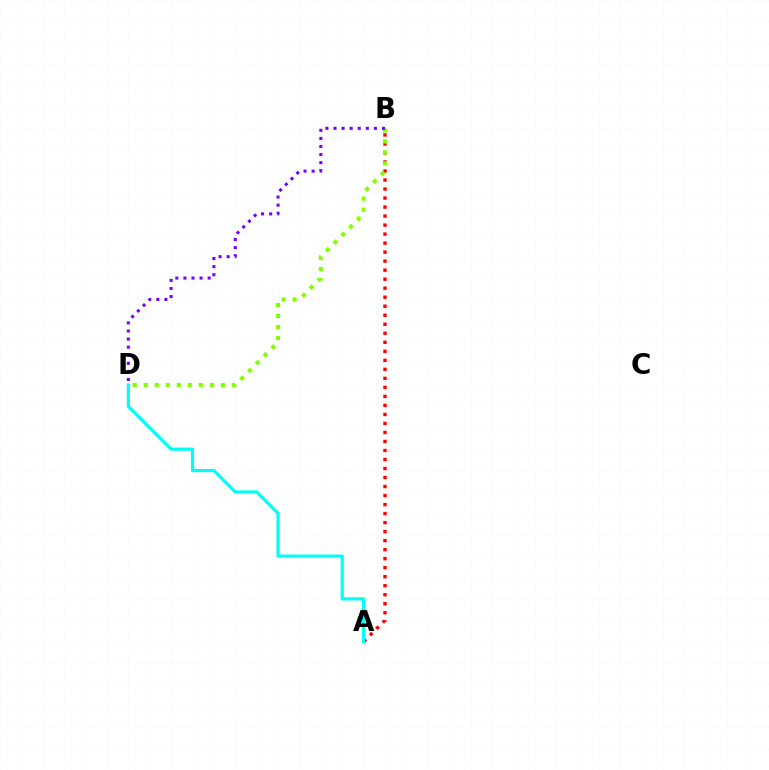{('A', 'B'): [{'color': '#ff0000', 'line_style': 'dotted', 'thickness': 2.45}], ('A', 'D'): [{'color': '#00fff6', 'line_style': 'solid', 'thickness': 2.3}], ('B', 'D'): [{'color': '#84ff00', 'line_style': 'dotted', 'thickness': 2.99}, {'color': '#7200ff', 'line_style': 'dotted', 'thickness': 2.2}]}